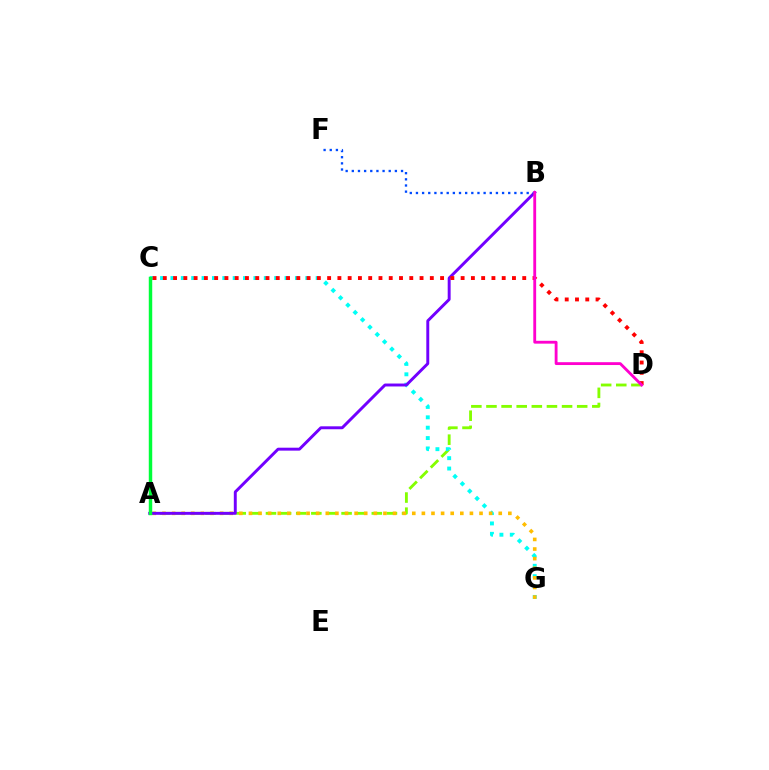{('A', 'D'): [{'color': '#84ff00', 'line_style': 'dashed', 'thickness': 2.05}], ('C', 'G'): [{'color': '#00fff6', 'line_style': 'dotted', 'thickness': 2.82}], ('A', 'G'): [{'color': '#ffbd00', 'line_style': 'dotted', 'thickness': 2.61}], ('A', 'B'): [{'color': '#7200ff', 'line_style': 'solid', 'thickness': 2.11}], ('B', 'F'): [{'color': '#004bff', 'line_style': 'dotted', 'thickness': 1.67}], ('A', 'C'): [{'color': '#00ff39', 'line_style': 'solid', 'thickness': 2.49}], ('C', 'D'): [{'color': '#ff0000', 'line_style': 'dotted', 'thickness': 2.79}], ('B', 'D'): [{'color': '#ff00cf', 'line_style': 'solid', 'thickness': 2.05}]}